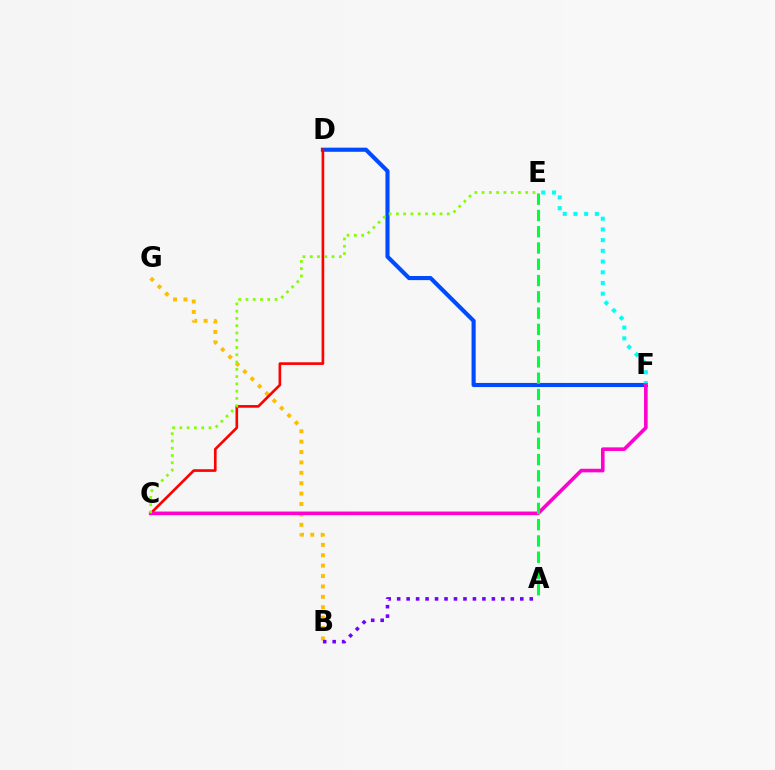{('B', 'G'): [{'color': '#ffbd00', 'line_style': 'dotted', 'thickness': 2.82}], ('D', 'F'): [{'color': '#004bff', 'line_style': 'solid', 'thickness': 2.97}], ('C', 'D'): [{'color': '#ff0000', 'line_style': 'solid', 'thickness': 1.9}], ('E', 'F'): [{'color': '#00fff6', 'line_style': 'dotted', 'thickness': 2.91}], ('C', 'F'): [{'color': '#ff00cf', 'line_style': 'solid', 'thickness': 2.59}], ('A', 'B'): [{'color': '#7200ff', 'line_style': 'dotted', 'thickness': 2.57}], ('A', 'E'): [{'color': '#00ff39', 'line_style': 'dashed', 'thickness': 2.21}], ('C', 'E'): [{'color': '#84ff00', 'line_style': 'dotted', 'thickness': 1.98}]}